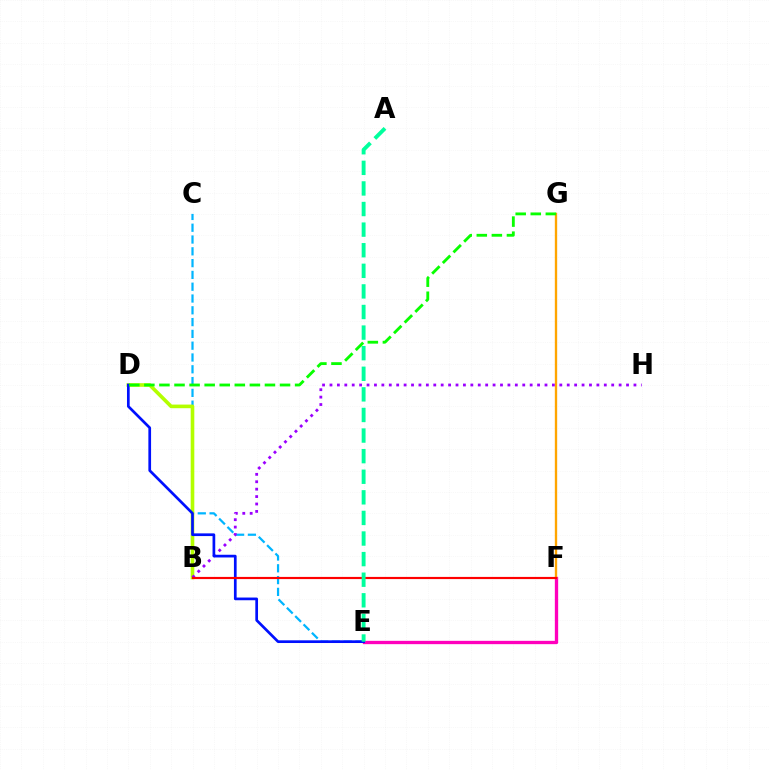{('C', 'E'): [{'color': '#00b5ff', 'line_style': 'dashed', 'thickness': 1.6}], ('B', 'D'): [{'color': '#b3ff00', 'line_style': 'solid', 'thickness': 2.61}], ('E', 'F'): [{'color': '#ff00bd', 'line_style': 'solid', 'thickness': 2.39}], ('F', 'G'): [{'color': '#ffa500', 'line_style': 'solid', 'thickness': 1.69}], ('B', 'H'): [{'color': '#9b00ff', 'line_style': 'dotted', 'thickness': 2.01}], ('D', 'E'): [{'color': '#0010ff', 'line_style': 'solid', 'thickness': 1.95}], ('B', 'F'): [{'color': '#ff0000', 'line_style': 'solid', 'thickness': 1.56}], ('A', 'E'): [{'color': '#00ff9d', 'line_style': 'dashed', 'thickness': 2.8}], ('D', 'G'): [{'color': '#08ff00', 'line_style': 'dashed', 'thickness': 2.05}]}